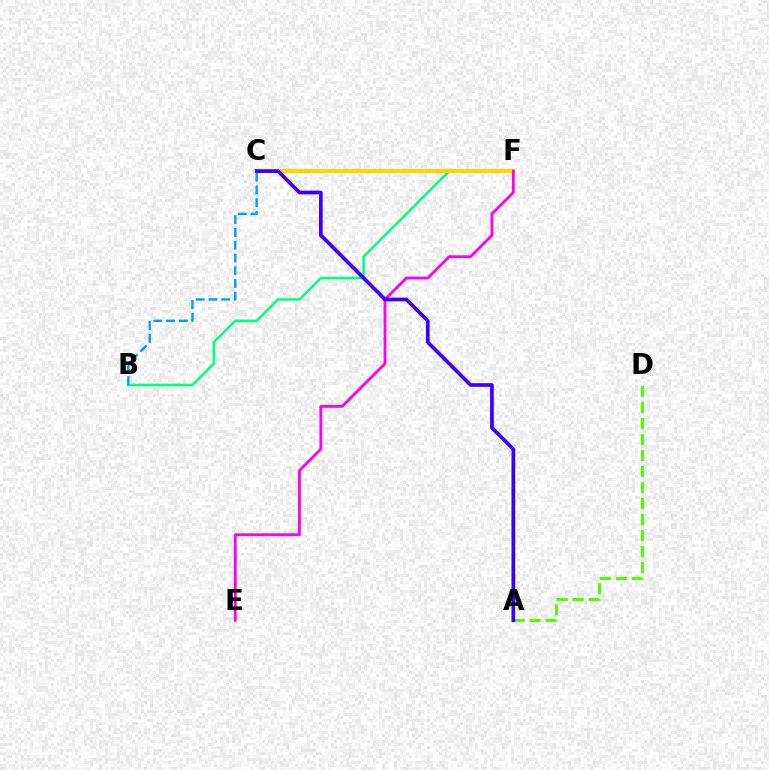{('C', 'F'): [{'color': '#ff0000', 'line_style': 'dotted', 'thickness': 1.72}, {'color': '#ffd500', 'line_style': 'solid', 'thickness': 2.89}], ('B', 'F'): [{'color': '#00ff86', 'line_style': 'solid', 'thickness': 1.83}], ('B', 'C'): [{'color': '#009eff', 'line_style': 'dashed', 'thickness': 1.73}], ('A', 'D'): [{'color': '#4fff00', 'line_style': 'dashed', 'thickness': 2.18}], ('E', 'F'): [{'color': '#ff00ed', 'line_style': 'solid', 'thickness': 2.02}], ('A', 'C'): [{'color': '#3700ff', 'line_style': 'solid', 'thickness': 2.66}]}